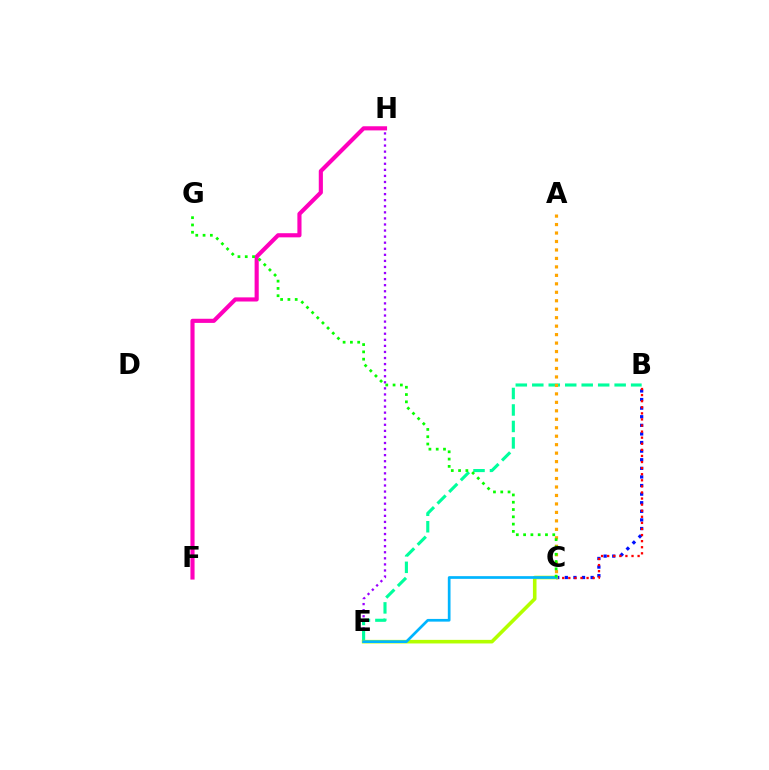{('E', 'H'): [{'color': '#9b00ff', 'line_style': 'dotted', 'thickness': 1.65}], ('B', 'C'): [{'color': '#0010ff', 'line_style': 'dotted', 'thickness': 2.34}, {'color': '#ff0000', 'line_style': 'dotted', 'thickness': 1.65}], ('B', 'E'): [{'color': '#00ff9d', 'line_style': 'dashed', 'thickness': 2.24}], ('C', 'E'): [{'color': '#b3ff00', 'line_style': 'solid', 'thickness': 2.59}, {'color': '#00b5ff', 'line_style': 'solid', 'thickness': 1.95}], ('F', 'H'): [{'color': '#ff00bd', 'line_style': 'solid', 'thickness': 2.98}], ('A', 'C'): [{'color': '#ffa500', 'line_style': 'dotted', 'thickness': 2.3}], ('C', 'G'): [{'color': '#08ff00', 'line_style': 'dotted', 'thickness': 1.98}]}